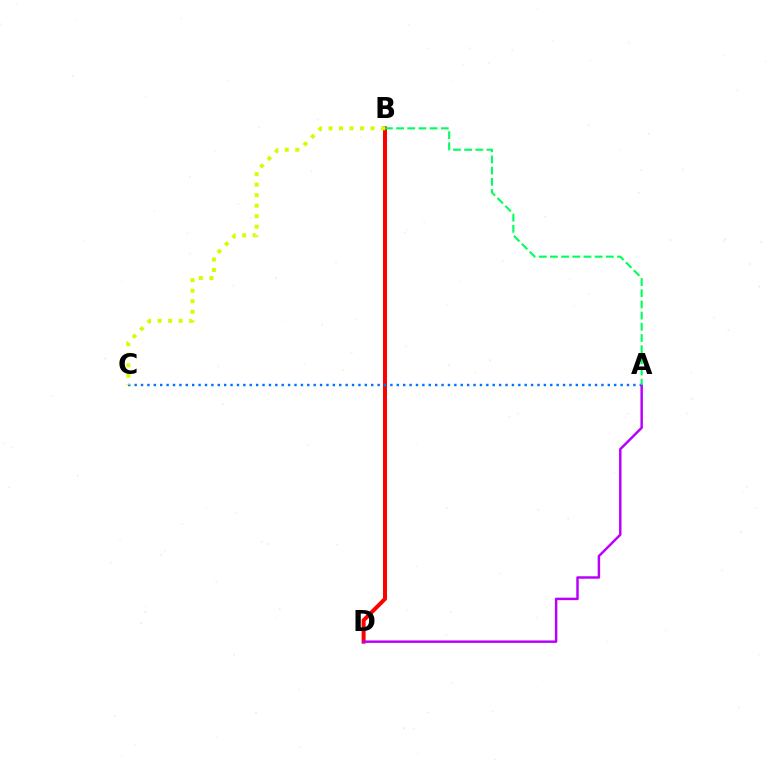{('B', 'D'): [{'color': '#ff0000', 'line_style': 'solid', 'thickness': 2.87}], ('A', 'C'): [{'color': '#0074ff', 'line_style': 'dotted', 'thickness': 1.74}], ('A', 'D'): [{'color': '#b900ff', 'line_style': 'solid', 'thickness': 1.78}], ('B', 'C'): [{'color': '#d1ff00', 'line_style': 'dotted', 'thickness': 2.86}], ('A', 'B'): [{'color': '#00ff5c', 'line_style': 'dashed', 'thickness': 1.52}]}